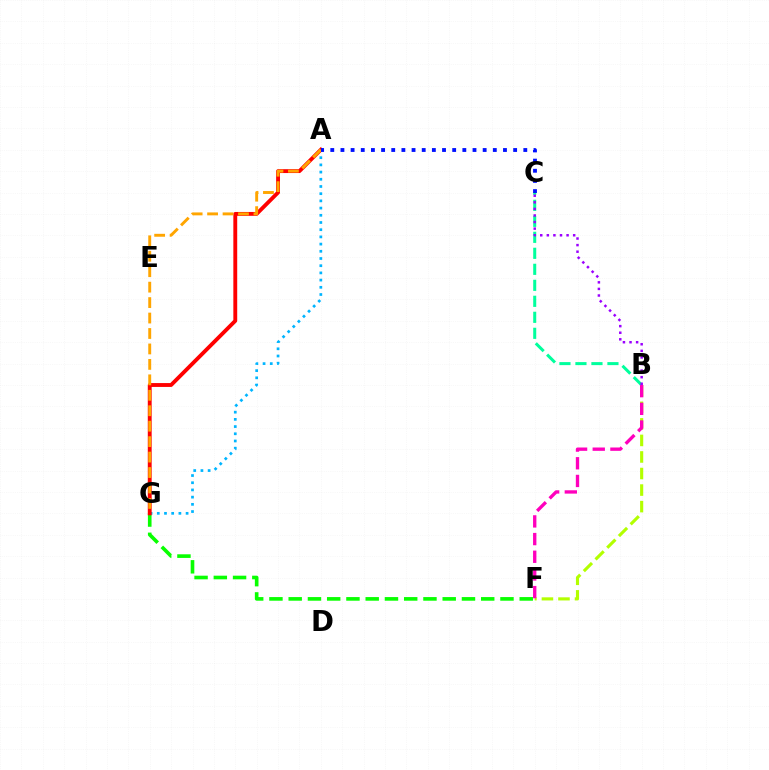{('B', 'C'): [{'color': '#00ff9d', 'line_style': 'dashed', 'thickness': 2.17}, {'color': '#9b00ff', 'line_style': 'dotted', 'thickness': 1.79}], ('F', 'G'): [{'color': '#08ff00', 'line_style': 'dashed', 'thickness': 2.62}], ('B', 'F'): [{'color': '#b3ff00', 'line_style': 'dashed', 'thickness': 2.25}, {'color': '#ff00bd', 'line_style': 'dashed', 'thickness': 2.4}], ('A', 'G'): [{'color': '#00b5ff', 'line_style': 'dotted', 'thickness': 1.96}, {'color': '#ff0000', 'line_style': 'solid', 'thickness': 2.78}, {'color': '#ffa500', 'line_style': 'dashed', 'thickness': 2.1}], ('A', 'C'): [{'color': '#0010ff', 'line_style': 'dotted', 'thickness': 2.76}]}